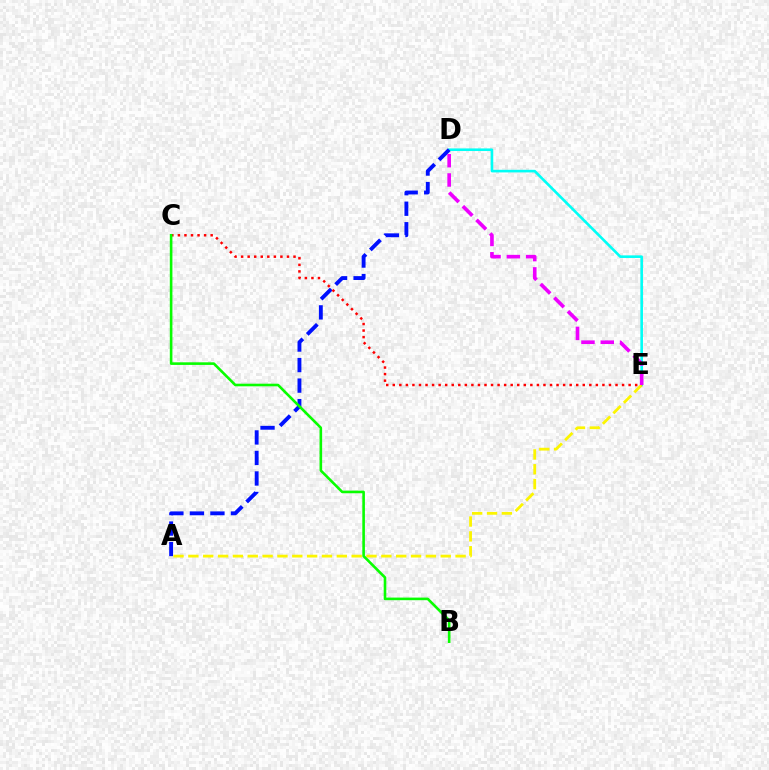{('D', 'E'): [{'color': '#00fff6', 'line_style': 'solid', 'thickness': 1.88}, {'color': '#ee00ff', 'line_style': 'dashed', 'thickness': 2.62}], ('A', 'D'): [{'color': '#0010ff', 'line_style': 'dashed', 'thickness': 2.79}], ('A', 'E'): [{'color': '#fcf500', 'line_style': 'dashed', 'thickness': 2.02}], ('C', 'E'): [{'color': '#ff0000', 'line_style': 'dotted', 'thickness': 1.78}], ('B', 'C'): [{'color': '#08ff00', 'line_style': 'solid', 'thickness': 1.88}]}